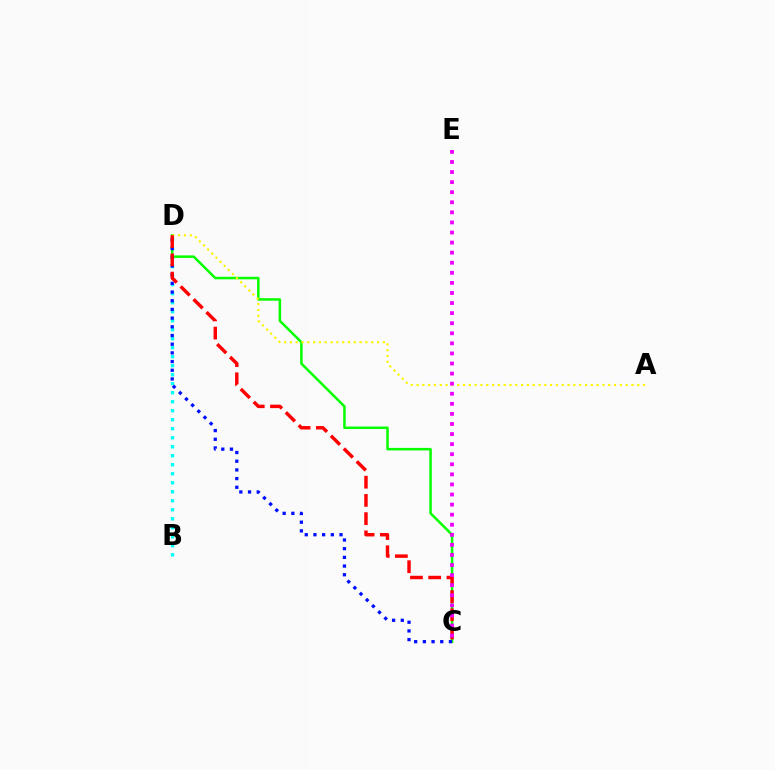{('B', 'D'): [{'color': '#00fff6', 'line_style': 'dotted', 'thickness': 2.45}], ('C', 'D'): [{'color': '#08ff00', 'line_style': 'solid', 'thickness': 1.82}, {'color': '#0010ff', 'line_style': 'dotted', 'thickness': 2.36}, {'color': '#ff0000', 'line_style': 'dashed', 'thickness': 2.48}], ('A', 'D'): [{'color': '#fcf500', 'line_style': 'dotted', 'thickness': 1.58}], ('C', 'E'): [{'color': '#ee00ff', 'line_style': 'dotted', 'thickness': 2.74}]}